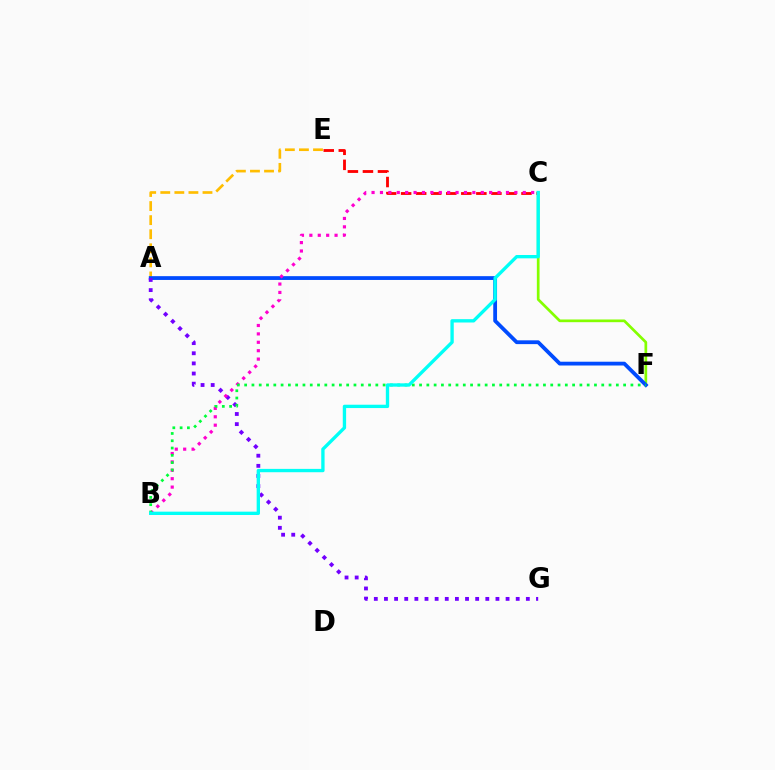{('C', 'E'): [{'color': '#ff0000', 'line_style': 'dashed', 'thickness': 2.04}], ('C', 'F'): [{'color': '#84ff00', 'line_style': 'solid', 'thickness': 1.95}], ('A', 'E'): [{'color': '#ffbd00', 'line_style': 'dashed', 'thickness': 1.91}], ('A', 'F'): [{'color': '#004bff', 'line_style': 'solid', 'thickness': 2.73}], ('A', 'G'): [{'color': '#7200ff', 'line_style': 'dotted', 'thickness': 2.75}], ('B', 'C'): [{'color': '#ff00cf', 'line_style': 'dotted', 'thickness': 2.28}, {'color': '#00fff6', 'line_style': 'solid', 'thickness': 2.4}], ('B', 'F'): [{'color': '#00ff39', 'line_style': 'dotted', 'thickness': 1.98}]}